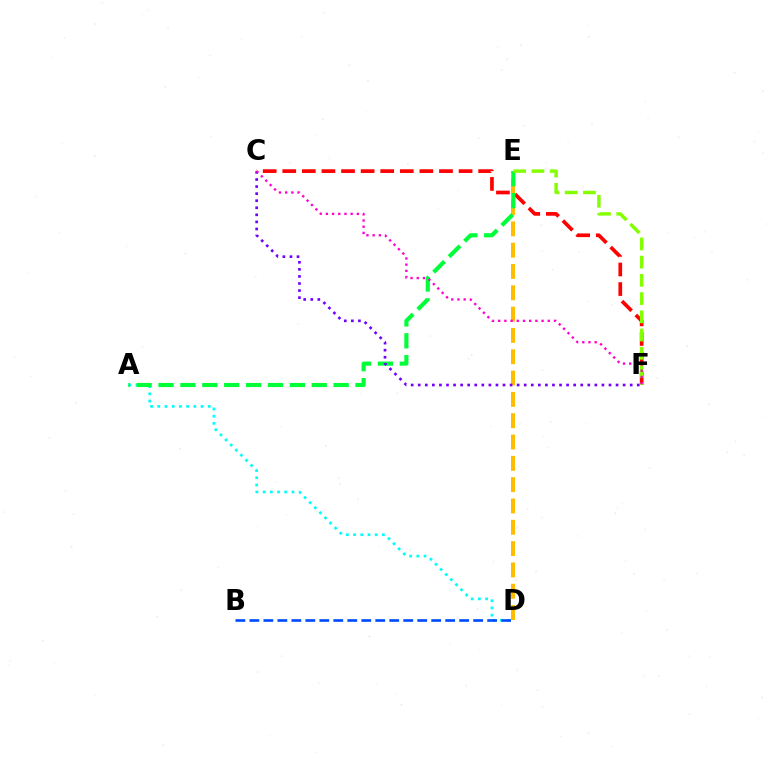{('D', 'E'): [{'color': '#ffbd00', 'line_style': 'dashed', 'thickness': 2.9}], ('C', 'F'): [{'color': '#ff0000', 'line_style': 'dashed', 'thickness': 2.66}, {'color': '#7200ff', 'line_style': 'dotted', 'thickness': 1.92}, {'color': '#ff00cf', 'line_style': 'dotted', 'thickness': 1.68}], ('A', 'D'): [{'color': '#00fff6', 'line_style': 'dotted', 'thickness': 1.96}], ('A', 'E'): [{'color': '#00ff39', 'line_style': 'dashed', 'thickness': 2.97}], ('B', 'D'): [{'color': '#004bff', 'line_style': 'dashed', 'thickness': 1.9}], ('E', 'F'): [{'color': '#84ff00', 'line_style': 'dashed', 'thickness': 2.48}]}